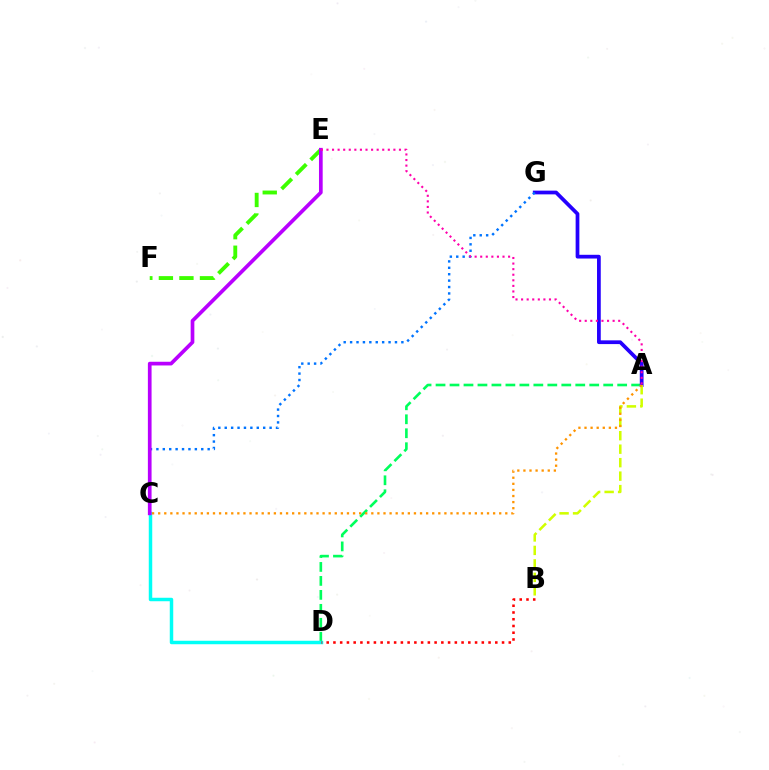{('A', 'D'): [{'color': '#00ff5c', 'line_style': 'dashed', 'thickness': 1.9}], ('C', 'D'): [{'color': '#00fff6', 'line_style': 'solid', 'thickness': 2.5}], ('A', 'G'): [{'color': '#2500ff', 'line_style': 'solid', 'thickness': 2.69}], ('C', 'G'): [{'color': '#0074ff', 'line_style': 'dotted', 'thickness': 1.74}], ('B', 'D'): [{'color': '#ff0000', 'line_style': 'dotted', 'thickness': 1.83}], ('E', 'F'): [{'color': '#3dff00', 'line_style': 'dashed', 'thickness': 2.79}], ('C', 'E'): [{'color': '#b900ff', 'line_style': 'solid', 'thickness': 2.66}], ('A', 'B'): [{'color': '#d1ff00', 'line_style': 'dashed', 'thickness': 1.83}], ('A', 'C'): [{'color': '#ff9400', 'line_style': 'dotted', 'thickness': 1.65}], ('A', 'E'): [{'color': '#ff00ac', 'line_style': 'dotted', 'thickness': 1.52}]}